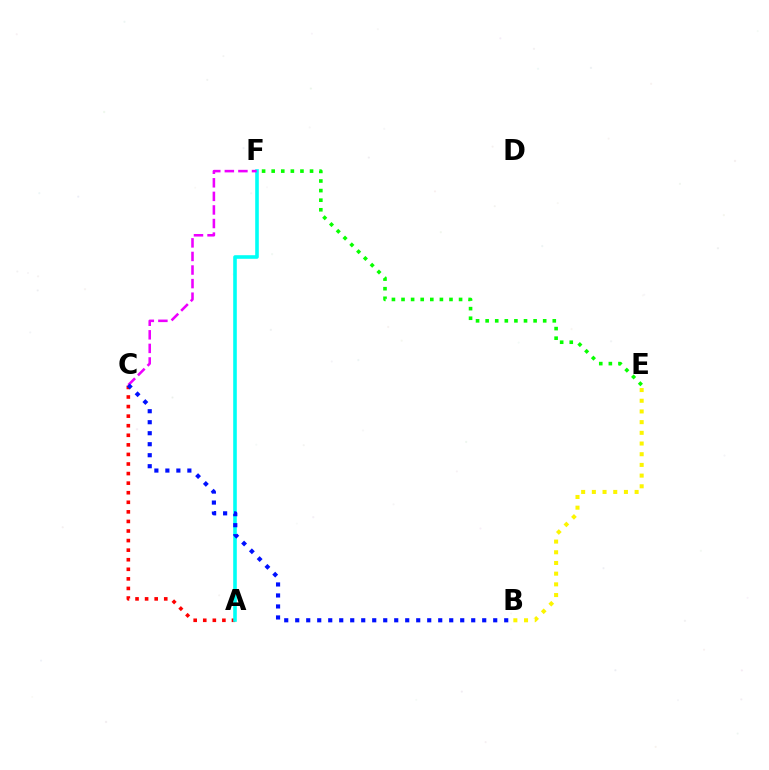{('B', 'E'): [{'color': '#fcf500', 'line_style': 'dotted', 'thickness': 2.91}], ('A', 'C'): [{'color': '#ff0000', 'line_style': 'dotted', 'thickness': 2.6}], ('E', 'F'): [{'color': '#08ff00', 'line_style': 'dotted', 'thickness': 2.61}], ('A', 'F'): [{'color': '#00fff6', 'line_style': 'solid', 'thickness': 2.59}], ('C', 'F'): [{'color': '#ee00ff', 'line_style': 'dashed', 'thickness': 1.84}], ('B', 'C'): [{'color': '#0010ff', 'line_style': 'dotted', 'thickness': 2.99}]}